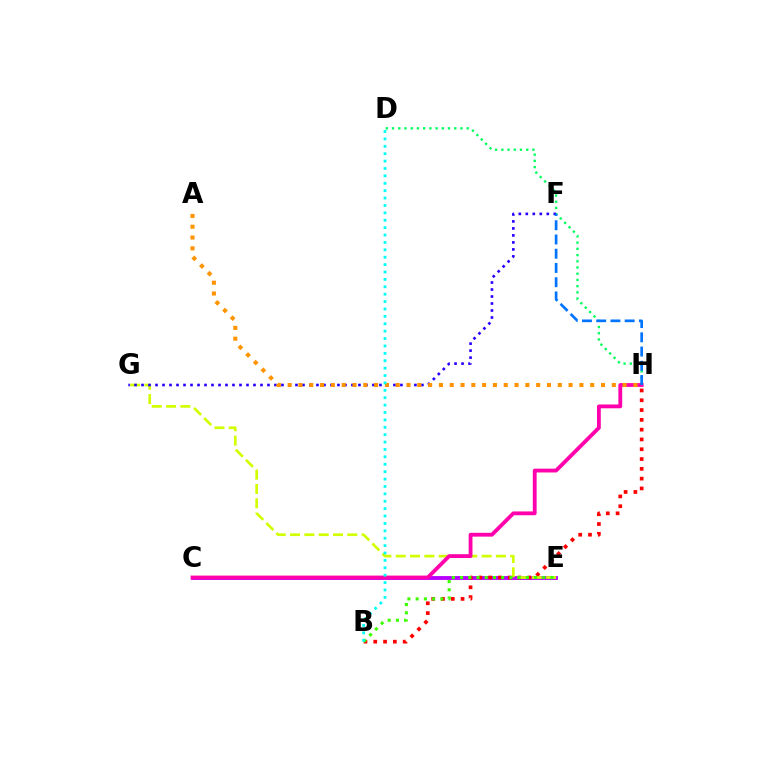{('C', 'E'): [{'color': '#b900ff', 'line_style': 'solid', 'thickness': 2.77}], ('B', 'H'): [{'color': '#ff0000', 'line_style': 'dotted', 'thickness': 2.66}], ('D', 'H'): [{'color': '#00ff5c', 'line_style': 'dotted', 'thickness': 1.69}], ('E', 'G'): [{'color': '#d1ff00', 'line_style': 'dashed', 'thickness': 1.94}], ('F', 'G'): [{'color': '#2500ff', 'line_style': 'dotted', 'thickness': 1.9}], ('C', 'H'): [{'color': '#ff00ac', 'line_style': 'solid', 'thickness': 2.75}], ('F', 'H'): [{'color': '#0074ff', 'line_style': 'dashed', 'thickness': 1.93}], ('B', 'E'): [{'color': '#3dff00', 'line_style': 'dotted', 'thickness': 2.23}], ('A', 'H'): [{'color': '#ff9400', 'line_style': 'dotted', 'thickness': 2.94}], ('B', 'D'): [{'color': '#00fff6', 'line_style': 'dotted', 'thickness': 2.01}]}